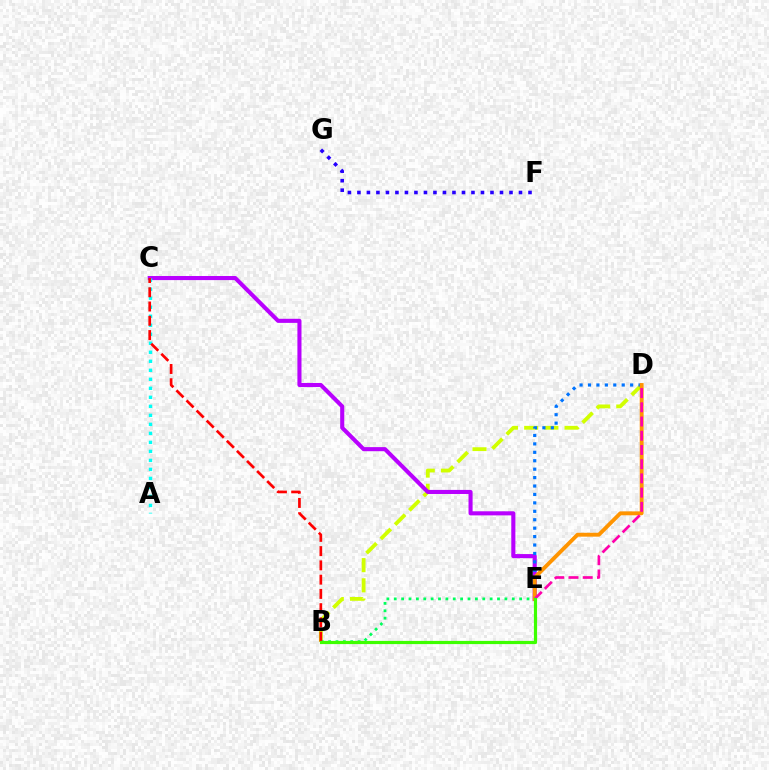{('B', 'D'): [{'color': '#d1ff00', 'line_style': 'dashed', 'thickness': 2.74}], ('C', 'E'): [{'color': '#b900ff', 'line_style': 'solid', 'thickness': 2.94}], ('A', 'C'): [{'color': '#00fff6', 'line_style': 'dotted', 'thickness': 2.45}], ('D', 'E'): [{'color': '#0074ff', 'line_style': 'dotted', 'thickness': 2.29}, {'color': '#ff9400', 'line_style': 'solid', 'thickness': 2.79}, {'color': '#ff00ac', 'line_style': 'dashed', 'thickness': 1.93}], ('F', 'G'): [{'color': '#2500ff', 'line_style': 'dotted', 'thickness': 2.58}], ('B', 'E'): [{'color': '#00ff5c', 'line_style': 'dotted', 'thickness': 2.0}, {'color': '#3dff00', 'line_style': 'solid', 'thickness': 2.29}], ('B', 'C'): [{'color': '#ff0000', 'line_style': 'dashed', 'thickness': 1.94}]}